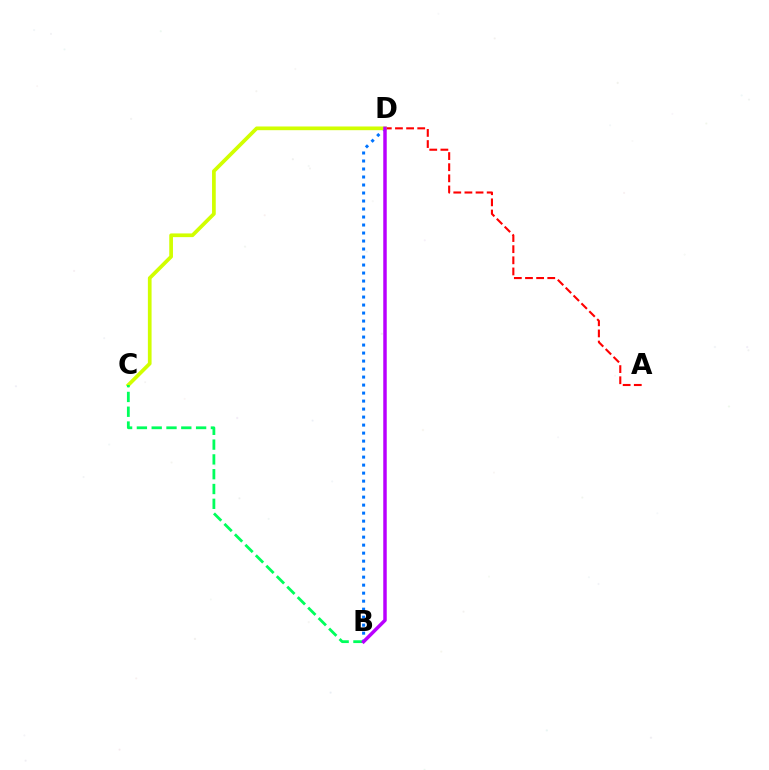{('A', 'D'): [{'color': '#ff0000', 'line_style': 'dashed', 'thickness': 1.51}], ('B', 'D'): [{'color': '#0074ff', 'line_style': 'dotted', 'thickness': 2.17}, {'color': '#b900ff', 'line_style': 'solid', 'thickness': 2.5}], ('C', 'D'): [{'color': '#d1ff00', 'line_style': 'solid', 'thickness': 2.67}], ('B', 'C'): [{'color': '#00ff5c', 'line_style': 'dashed', 'thickness': 2.01}]}